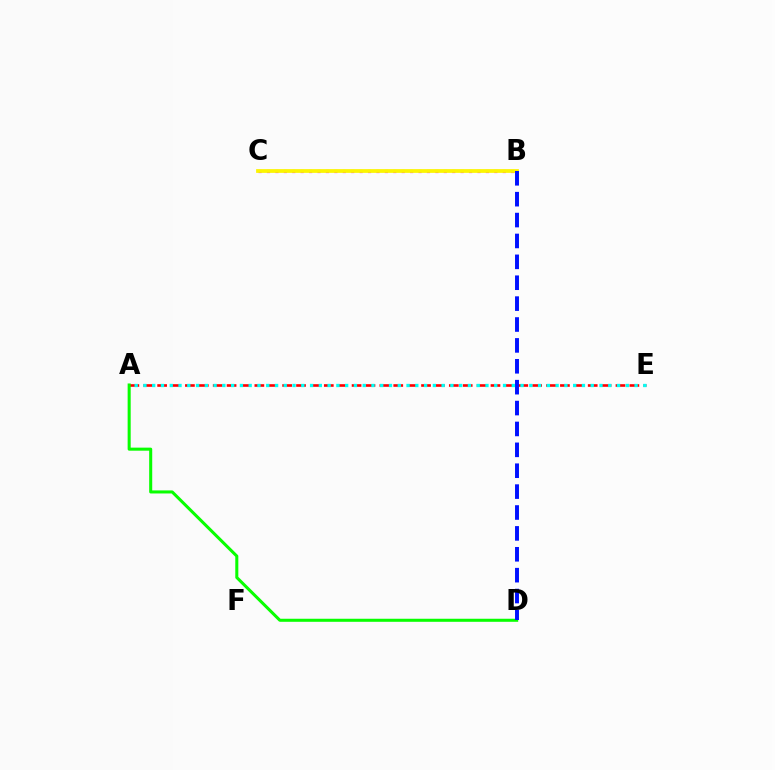{('A', 'E'): [{'color': '#ff0000', 'line_style': 'dashed', 'thickness': 1.89}, {'color': '#00fff6', 'line_style': 'dotted', 'thickness': 2.38}], ('A', 'D'): [{'color': '#08ff00', 'line_style': 'solid', 'thickness': 2.19}], ('B', 'C'): [{'color': '#ee00ff', 'line_style': 'dotted', 'thickness': 2.29}, {'color': '#fcf500', 'line_style': 'solid', 'thickness': 2.7}], ('B', 'D'): [{'color': '#0010ff', 'line_style': 'dashed', 'thickness': 2.84}]}